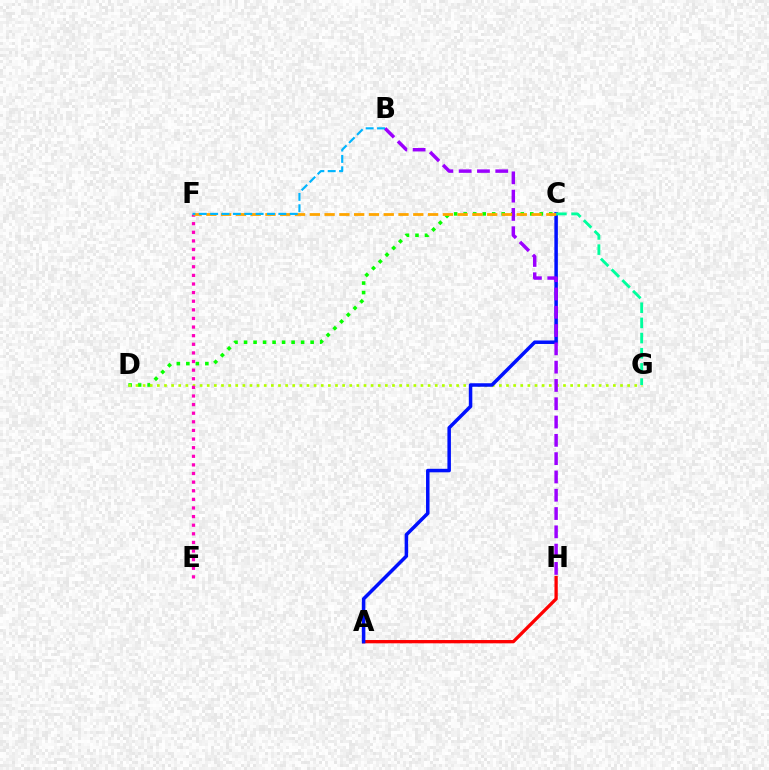{('C', 'D'): [{'color': '#08ff00', 'line_style': 'dotted', 'thickness': 2.58}], ('A', 'H'): [{'color': '#ff0000', 'line_style': 'solid', 'thickness': 2.37}], ('D', 'G'): [{'color': '#b3ff00', 'line_style': 'dotted', 'thickness': 1.94}], ('A', 'C'): [{'color': '#0010ff', 'line_style': 'solid', 'thickness': 2.52}], ('E', 'F'): [{'color': '#ff00bd', 'line_style': 'dotted', 'thickness': 2.34}], ('B', 'H'): [{'color': '#9b00ff', 'line_style': 'dashed', 'thickness': 2.49}], ('C', 'F'): [{'color': '#ffa500', 'line_style': 'dashed', 'thickness': 2.01}], ('B', 'F'): [{'color': '#00b5ff', 'line_style': 'dashed', 'thickness': 1.54}], ('C', 'G'): [{'color': '#00ff9d', 'line_style': 'dashed', 'thickness': 2.06}]}